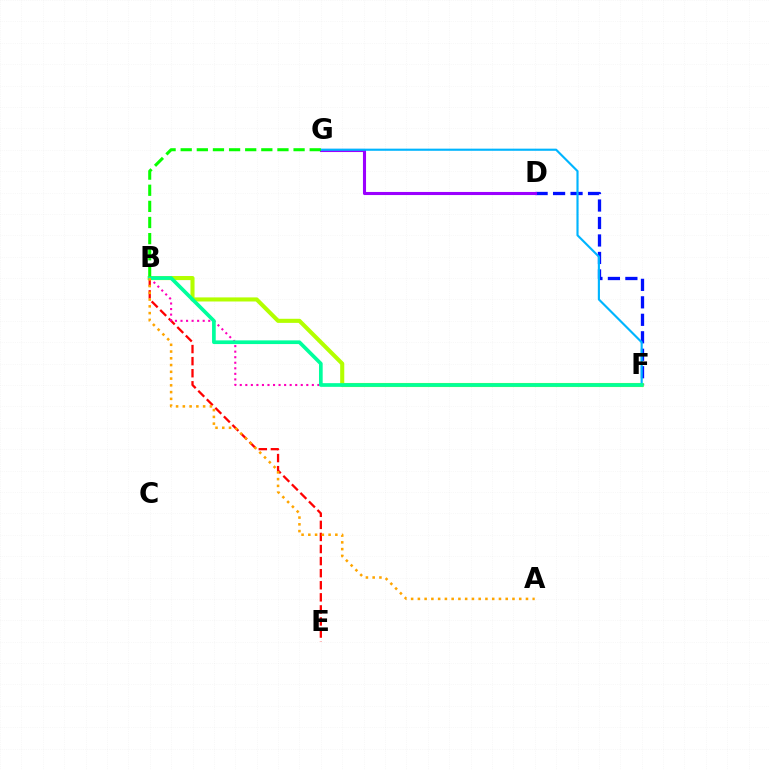{('B', 'E'): [{'color': '#ff0000', 'line_style': 'dashed', 'thickness': 1.64}], ('D', 'F'): [{'color': '#0010ff', 'line_style': 'dashed', 'thickness': 2.37}], ('D', 'G'): [{'color': '#9b00ff', 'line_style': 'solid', 'thickness': 2.22}], ('B', 'F'): [{'color': '#b3ff00', 'line_style': 'solid', 'thickness': 2.94}, {'color': '#ff00bd', 'line_style': 'dotted', 'thickness': 1.51}, {'color': '#00ff9d', 'line_style': 'solid', 'thickness': 2.65}], ('F', 'G'): [{'color': '#00b5ff', 'line_style': 'solid', 'thickness': 1.54}], ('A', 'B'): [{'color': '#ffa500', 'line_style': 'dotted', 'thickness': 1.84}], ('B', 'G'): [{'color': '#08ff00', 'line_style': 'dashed', 'thickness': 2.19}]}